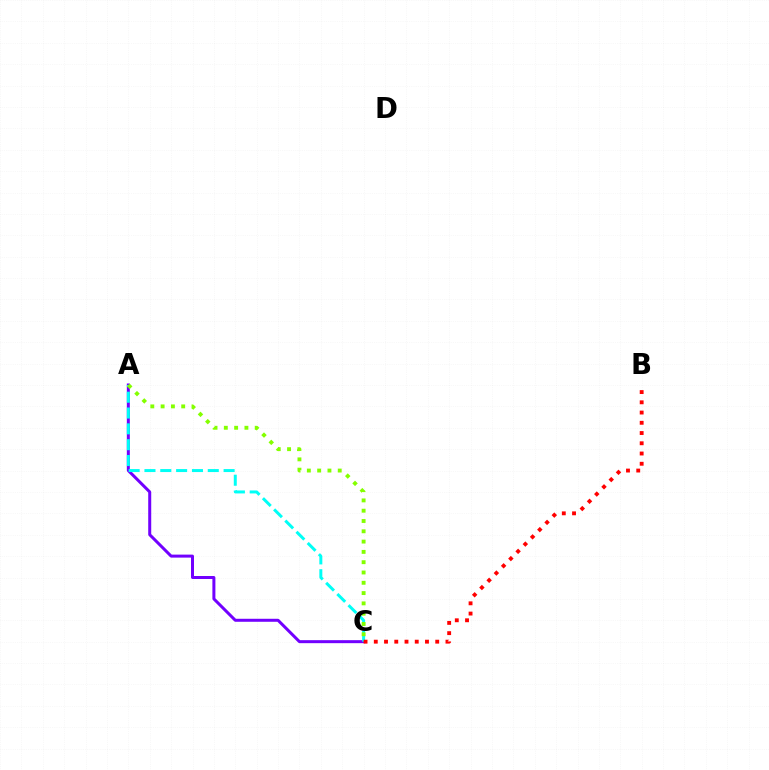{('A', 'C'): [{'color': '#7200ff', 'line_style': 'solid', 'thickness': 2.16}, {'color': '#00fff6', 'line_style': 'dashed', 'thickness': 2.15}, {'color': '#84ff00', 'line_style': 'dotted', 'thickness': 2.8}], ('B', 'C'): [{'color': '#ff0000', 'line_style': 'dotted', 'thickness': 2.78}]}